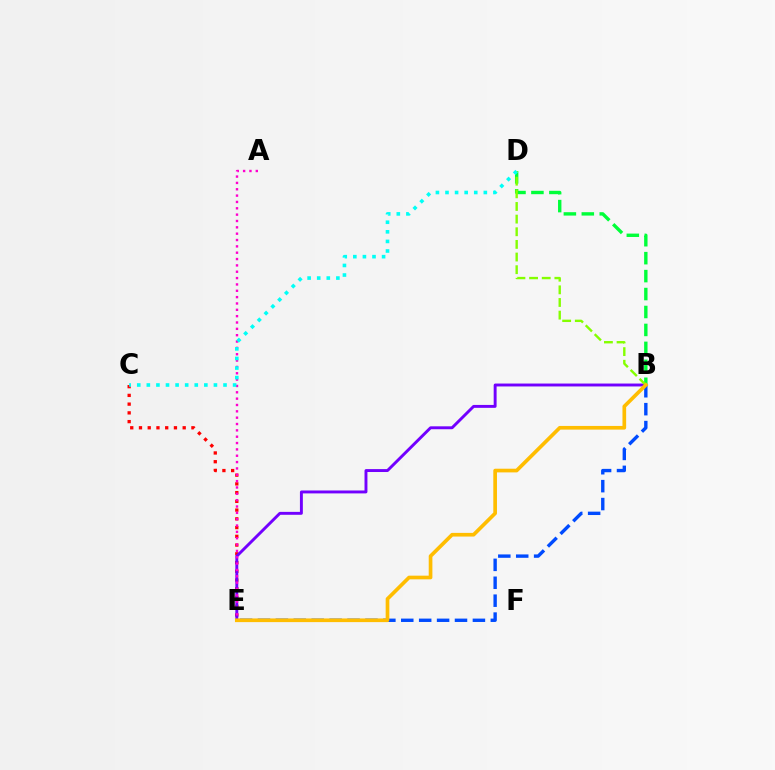{('C', 'E'): [{'color': '#ff0000', 'line_style': 'dotted', 'thickness': 2.37}], ('B', 'E'): [{'color': '#7200ff', 'line_style': 'solid', 'thickness': 2.1}, {'color': '#004bff', 'line_style': 'dashed', 'thickness': 2.43}, {'color': '#ffbd00', 'line_style': 'solid', 'thickness': 2.65}], ('B', 'D'): [{'color': '#00ff39', 'line_style': 'dashed', 'thickness': 2.44}, {'color': '#84ff00', 'line_style': 'dashed', 'thickness': 1.72}], ('A', 'E'): [{'color': '#ff00cf', 'line_style': 'dotted', 'thickness': 1.72}], ('C', 'D'): [{'color': '#00fff6', 'line_style': 'dotted', 'thickness': 2.6}]}